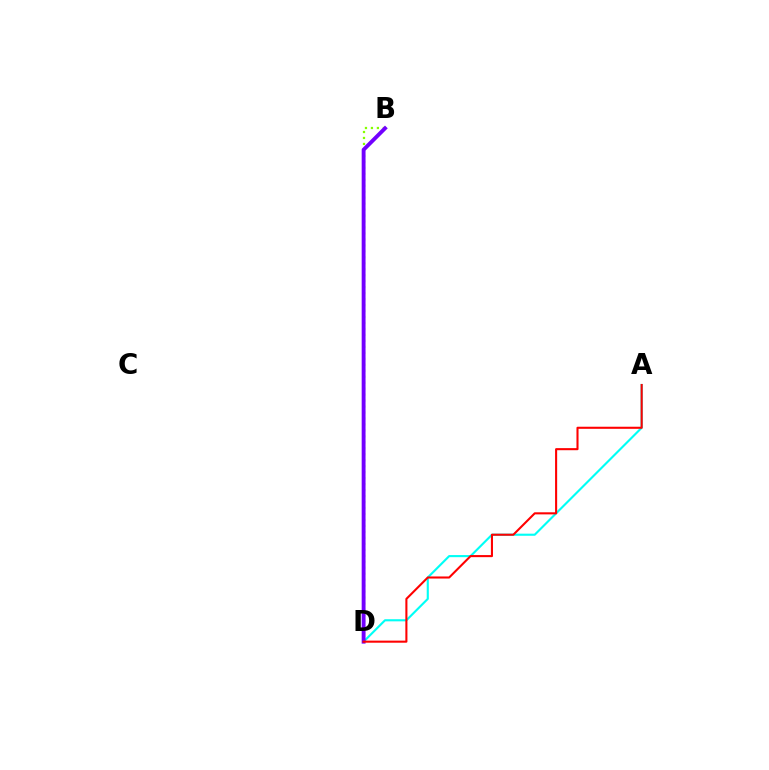{('B', 'D'): [{'color': '#84ff00', 'line_style': 'dotted', 'thickness': 1.62}, {'color': '#7200ff', 'line_style': 'solid', 'thickness': 2.79}], ('A', 'D'): [{'color': '#00fff6', 'line_style': 'solid', 'thickness': 1.53}, {'color': '#ff0000', 'line_style': 'solid', 'thickness': 1.5}]}